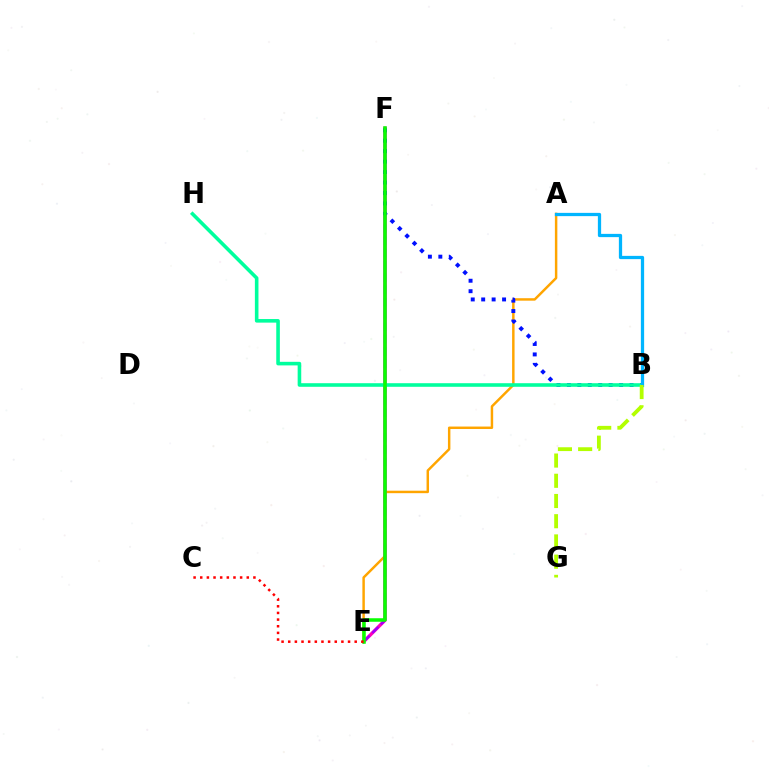{('A', 'E'): [{'color': '#ffa500', 'line_style': 'solid', 'thickness': 1.77}], ('E', 'F'): [{'color': '#ff00bd', 'line_style': 'solid', 'thickness': 2.42}, {'color': '#9b00ff', 'line_style': 'dashed', 'thickness': 1.67}, {'color': '#08ff00', 'line_style': 'solid', 'thickness': 2.53}], ('B', 'F'): [{'color': '#0010ff', 'line_style': 'dotted', 'thickness': 2.84}], ('B', 'H'): [{'color': '#00ff9d', 'line_style': 'solid', 'thickness': 2.58}], ('A', 'B'): [{'color': '#00b5ff', 'line_style': 'solid', 'thickness': 2.35}], ('B', 'G'): [{'color': '#b3ff00', 'line_style': 'dashed', 'thickness': 2.75}], ('C', 'E'): [{'color': '#ff0000', 'line_style': 'dotted', 'thickness': 1.81}]}